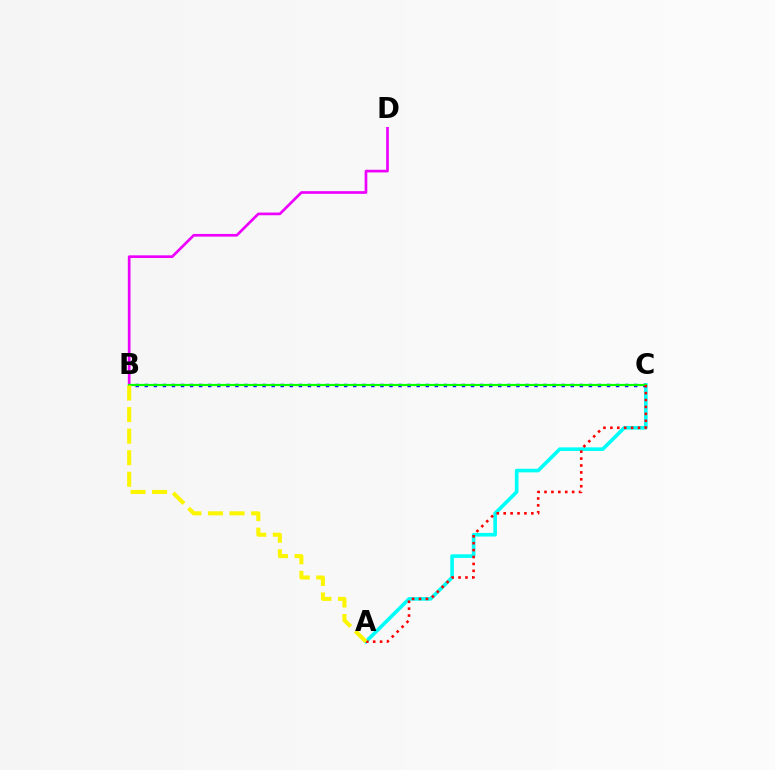{('A', 'C'): [{'color': '#00fff6', 'line_style': 'solid', 'thickness': 2.61}, {'color': '#ff0000', 'line_style': 'dotted', 'thickness': 1.88}], ('B', 'D'): [{'color': '#ee00ff', 'line_style': 'solid', 'thickness': 1.93}], ('B', 'C'): [{'color': '#0010ff', 'line_style': 'dotted', 'thickness': 2.46}, {'color': '#08ff00', 'line_style': 'solid', 'thickness': 1.56}], ('A', 'B'): [{'color': '#fcf500', 'line_style': 'dashed', 'thickness': 2.93}]}